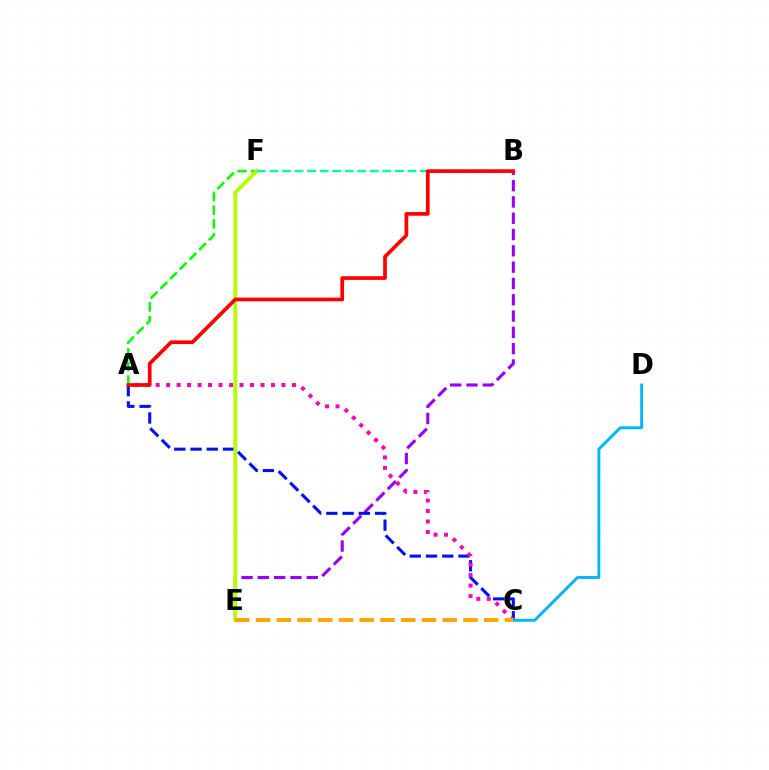{('A', 'F'): [{'color': '#08ff00', 'line_style': 'dashed', 'thickness': 1.86}], ('B', 'E'): [{'color': '#9b00ff', 'line_style': 'dashed', 'thickness': 2.21}], ('A', 'C'): [{'color': '#0010ff', 'line_style': 'dashed', 'thickness': 2.21}, {'color': '#ff00bd', 'line_style': 'dotted', 'thickness': 2.85}], ('E', 'F'): [{'color': '#b3ff00', 'line_style': 'solid', 'thickness': 2.78}], ('B', 'F'): [{'color': '#00ff9d', 'line_style': 'dashed', 'thickness': 1.7}], ('A', 'B'): [{'color': '#ff0000', 'line_style': 'solid', 'thickness': 2.66}], ('C', 'D'): [{'color': '#00b5ff', 'line_style': 'solid', 'thickness': 2.08}], ('C', 'E'): [{'color': '#ffa500', 'line_style': 'dashed', 'thickness': 2.82}]}